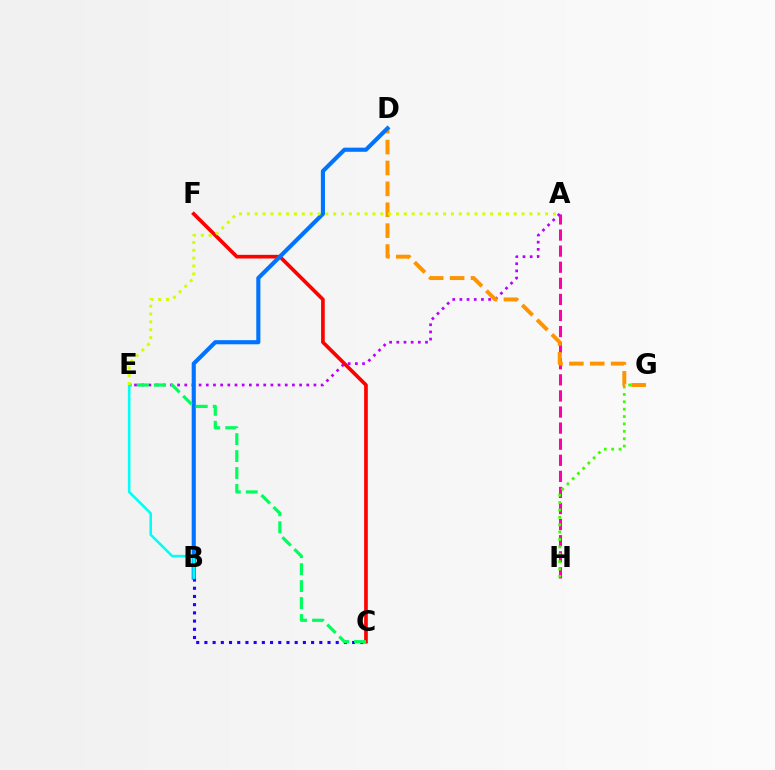{('A', 'H'): [{'color': '#ff00ac', 'line_style': 'dashed', 'thickness': 2.19}], ('A', 'E'): [{'color': '#b900ff', 'line_style': 'dotted', 'thickness': 1.95}, {'color': '#d1ff00', 'line_style': 'dotted', 'thickness': 2.13}], ('B', 'C'): [{'color': '#2500ff', 'line_style': 'dotted', 'thickness': 2.23}], ('G', 'H'): [{'color': '#3dff00', 'line_style': 'dotted', 'thickness': 2.01}], ('D', 'G'): [{'color': '#ff9400', 'line_style': 'dashed', 'thickness': 2.84}], ('C', 'F'): [{'color': '#ff0000', 'line_style': 'solid', 'thickness': 2.64}], ('B', 'D'): [{'color': '#0074ff', 'line_style': 'solid', 'thickness': 2.97}], ('C', 'E'): [{'color': '#00ff5c', 'line_style': 'dashed', 'thickness': 2.3}], ('B', 'E'): [{'color': '#00fff6', 'line_style': 'solid', 'thickness': 1.86}]}